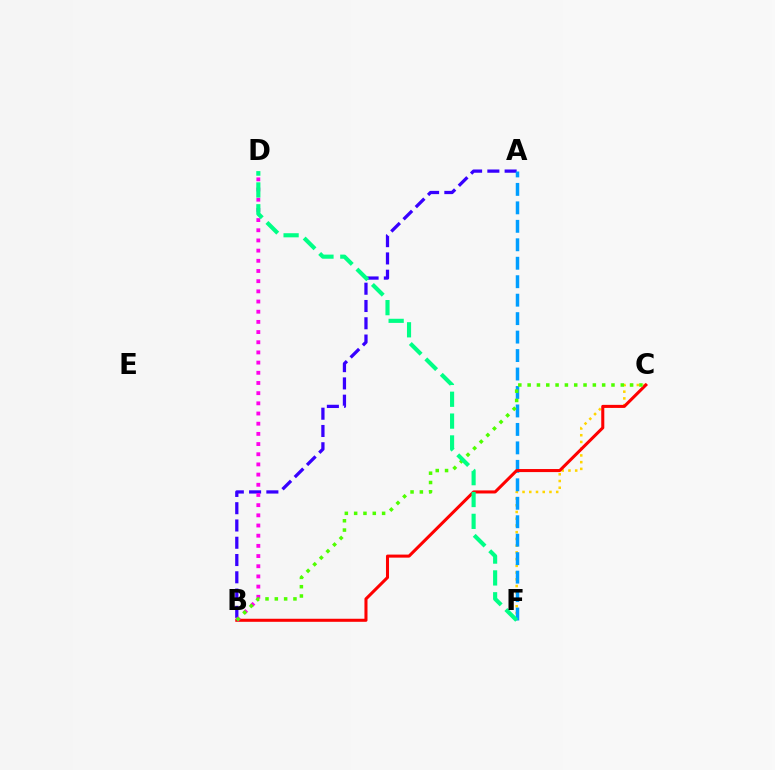{('C', 'F'): [{'color': '#ffd500', 'line_style': 'dotted', 'thickness': 1.83}], ('A', 'B'): [{'color': '#3700ff', 'line_style': 'dashed', 'thickness': 2.35}], ('A', 'F'): [{'color': '#009eff', 'line_style': 'dashed', 'thickness': 2.51}], ('B', 'C'): [{'color': '#ff0000', 'line_style': 'solid', 'thickness': 2.2}, {'color': '#4fff00', 'line_style': 'dotted', 'thickness': 2.53}], ('B', 'D'): [{'color': '#ff00ed', 'line_style': 'dotted', 'thickness': 2.77}], ('D', 'F'): [{'color': '#00ff86', 'line_style': 'dashed', 'thickness': 2.97}]}